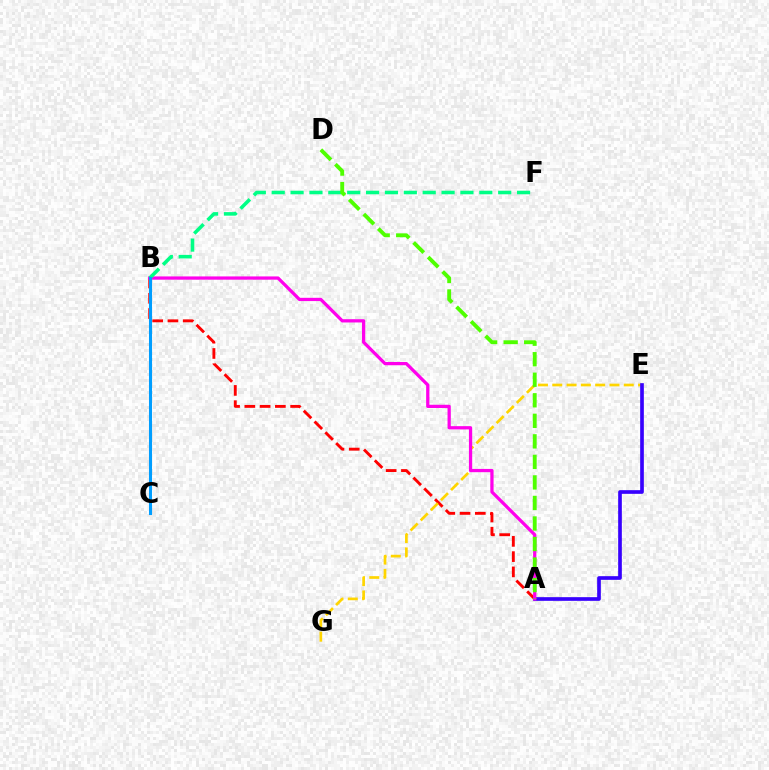{('A', 'B'): [{'color': '#ff0000', 'line_style': 'dashed', 'thickness': 2.07}, {'color': '#ff00ed', 'line_style': 'solid', 'thickness': 2.34}], ('E', 'G'): [{'color': '#ffd500', 'line_style': 'dashed', 'thickness': 1.94}], ('A', 'E'): [{'color': '#3700ff', 'line_style': 'solid', 'thickness': 2.64}], ('B', 'F'): [{'color': '#00ff86', 'line_style': 'dashed', 'thickness': 2.56}], ('A', 'D'): [{'color': '#4fff00', 'line_style': 'dashed', 'thickness': 2.79}], ('B', 'C'): [{'color': '#009eff', 'line_style': 'solid', 'thickness': 2.2}]}